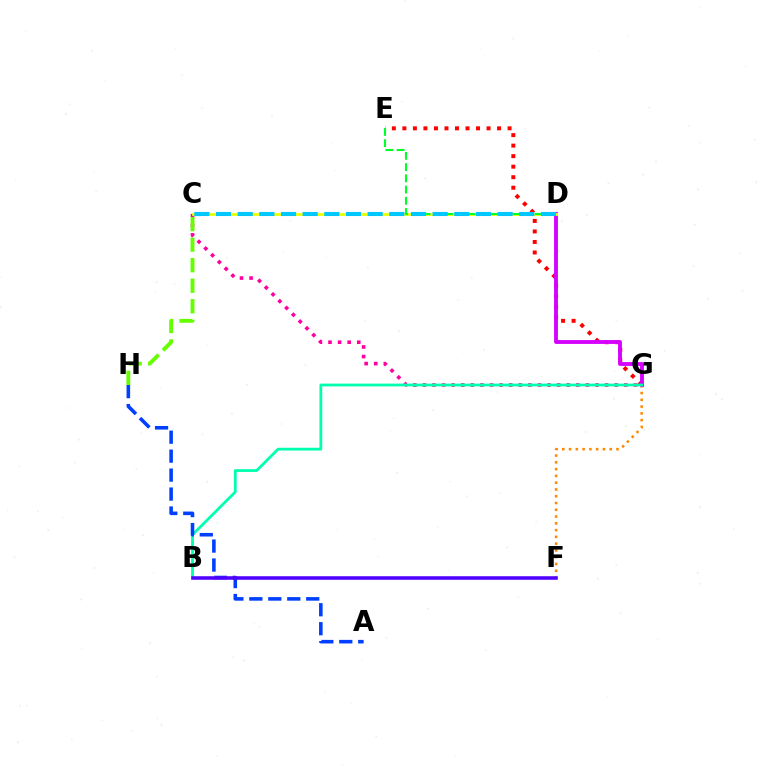{('E', 'G'): [{'color': '#ff0000', 'line_style': 'dotted', 'thickness': 2.86}], ('F', 'G'): [{'color': '#ff8800', 'line_style': 'dotted', 'thickness': 1.84}], ('D', 'G'): [{'color': '#d600ff', 'line_style': 'solid', 'thickness': 2.77}], ('C', 'G'): [{'color': '#ff00a0', 'line_style': 'dotted', 'thickness': 2.61}], ('B', 'G'): [{'color': '#00ffaf', 'line_style': 'solid', 'thickness': 2.01}], ('C', 'D'): [{'color': '#eeff00', 'line_style': 'solid', 'thickness': 2.03}, {'color': '#00c7ff', 'line_style': 'dashed', 'thickness': 2.94}], ('D', 'E'): [{'color': '#00ff27', 'line_style': 'dashed', 'thickness': 1.53}], ('A', 'H'): [{'color': '#003fff', 'line_style': 'dashed', 'thickness': 2.58}], ('B', 'F'): [{'color': '#4f00ff', 'line_style': 'solid', 'thickness': 2.55}], ('C', 'H'): [{'color': '#66ff00', 'line_style': 'dashed', 'thickness': 2.79}]}